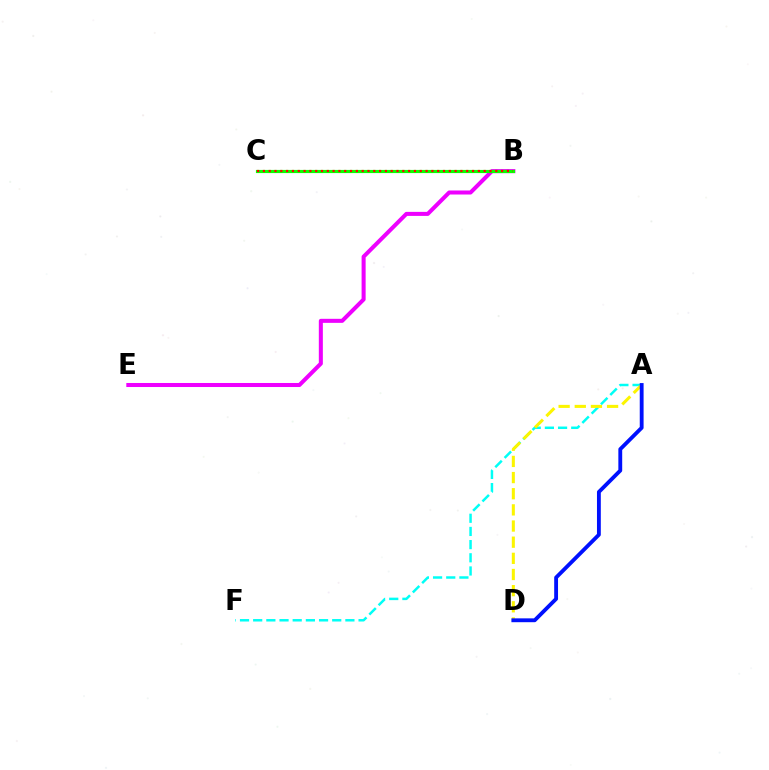{('A', 'F'): [{'color': '#00fff6', 'line_style': 'dashed', 'thickness': 1.79}], ('B', 'E'): [{'color': '#ee00ff', 'line_style': 'solid', 'thickness': 2.91}], ('A', 'D'): [{'color': '#fcf500', 'line_style': 'dashed', 'thickness': 2.19}, {'color': '#0010ff', 'line_style': 'solid', 'thickness': 2.77}], ('B', 'C'): [{'color': '#08ff00', 'line_style': 'solid', 'thickness': 2.27}, {'color': '#ff0000', 'line_style': 'dotted', 'thickness': 1.58}]}